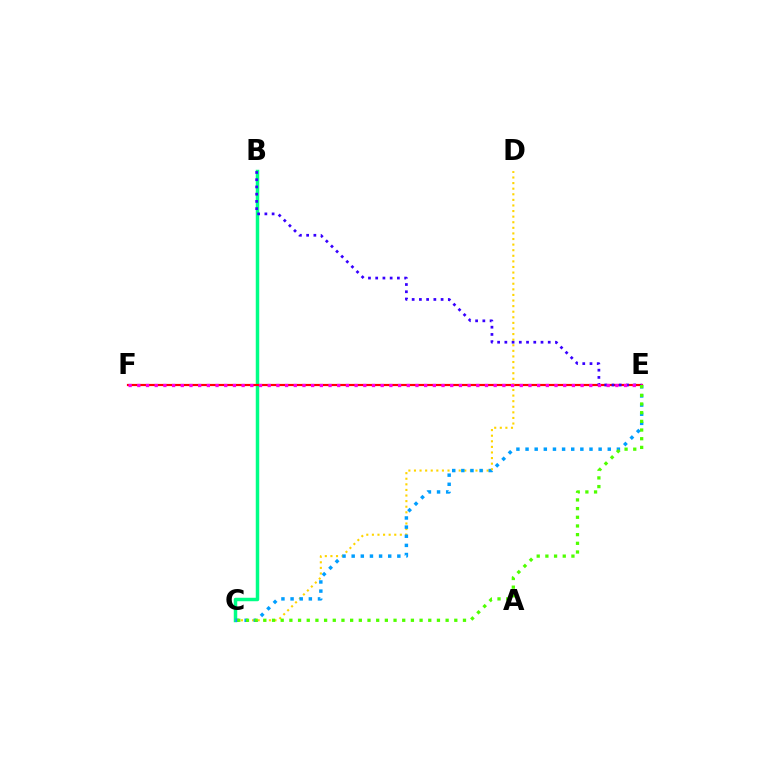{('B', 'C'): [{'color': '#00ff86', 'line_style': 'solid', 'thickness': 2.5}], ('E', 'F'): [{'color': '#ff0000', 'line_style': 'solid', 'thickness': 1.58}, {'color': '#ff00ed', 'line_style': 'dotted', 'thickness': 2.36}], ('C', 'D'): [{'color': '#ffd500', 'line_style': 'dotted', 'thickness': 1.52}], ('B', 'E'): [{'color': '#3700ff', 'line_style': 'dotted', 'thickness': 1.96}], ('C', 'E'): [{'color': '#009eff', 'line_style': 'dotted', 'thickness': 2.48}, {'color': '#4fff00', 'line_style': 'dotted', 'thickness': 2.36}]}